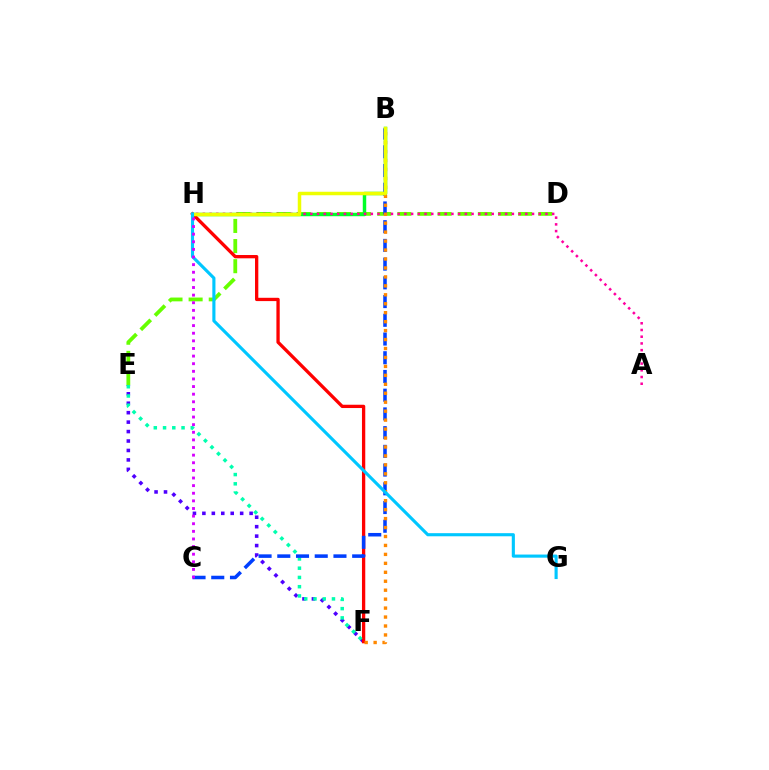{('D', 'E'): [{'color': '#66ff00', 'line_style': 'dashed', 'thickness': 2.73}], ('E', 'F'): [{'color': '#4f00ff', 'line_style': 'dotted', 'thickness': 2.57}, {'color': '#00ffaf', 'line_style': 'dotted', 'thickness': 2.51}], ('B', 'H'): [{'color': '#00ff27', 'line_style': 'solid', 'thickness': 2.49}, {'color': '#eeff00', 'line_style': 'solid', 'thickness': 2.52}], ('A', 'H'): [{'color': '#ff00a0', 'line_style': 'dotted', 'thickness': 1.83}], ('F', 'H'): [{'color': '#ff0000', 'line_style': 'solid', 'thickness': 2.38}], ('B', 'C'): [{'color': '#003fff', 'line_style': 'dashed', 'thickness': 2.54}], ('B', 'F'): [{'color': '#ff8800', 'line_style': 'dotted', 'thickness': 2.43}], ('G', 'H'): [{'color': '#00c7ff', 'line_style': 'solid', 'thickness': 2.25}], ('C', 'H'): [{'color': '#d600ff', 'line_style': 'dotted', 'thickness': 2.07}]}